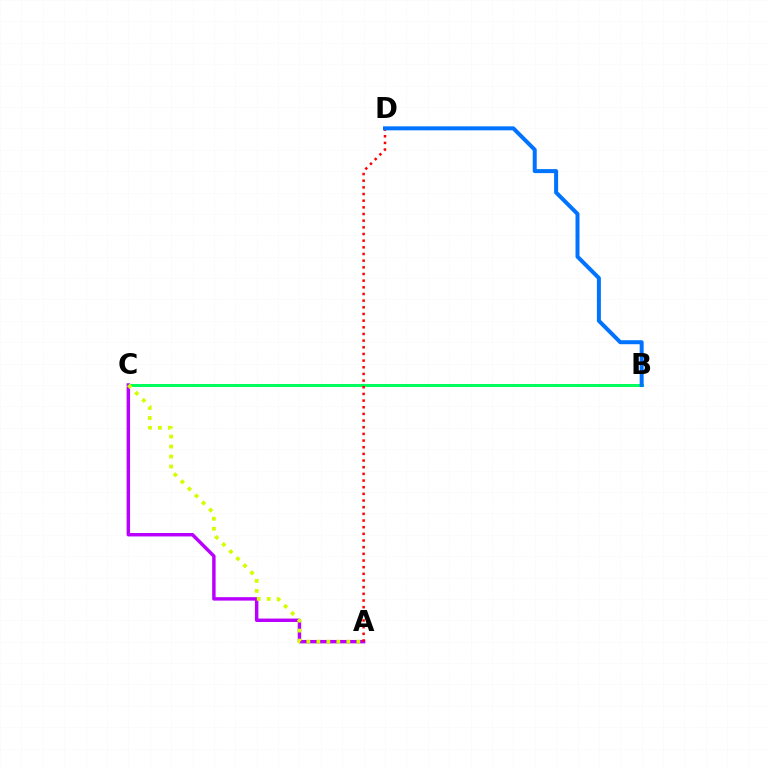{('B', 'C'): [{'color': '#00ff5c', 'line_style': 'solid', 'thickness': 2.14}], ('A', 'C'): [{'color': '#b900ff', 'line_style': 'solid', 'thickness': 2.48}, {'color': '#d1ff00', 'line_style': 'dotted', 'thickness': 2.71}], ('A', 'D'): [{'color': '#ff0000', 'line_style': 'dotted', 'thickness': 1.81}], ('B', 'D'): [{'color': '#0074ff', 'line_style': 'solid', 'thickness': 2.88}]}